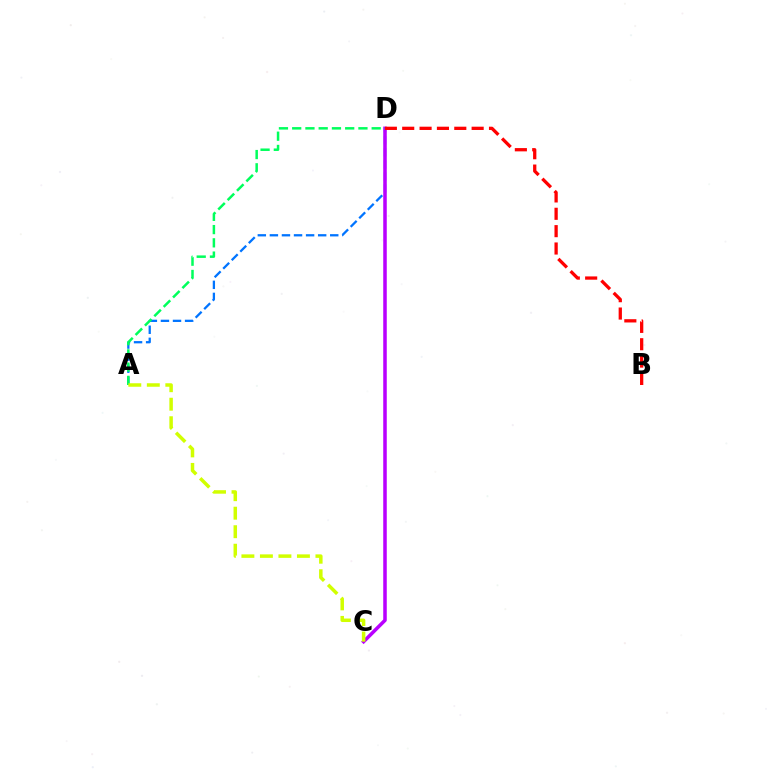{('A', 'D'): [{'color': '#0074ff', 'line_style': 'dashed', 'thickness': 1.64}, {'color': '#00ff5c', 'line_style': 'dashed', 'thickness': 1.8}], ('C', 'D'): [{'color': '#b900ff', 'line_style': 'solid', 'thickness': 2.54}], ('A', 'C'): [{'color': '#d1ff00', 'line_style': 'dashed', 'thickness': 2.51}], ('B', 'D'): [{'color': '#ff0000', 'line_style': 'dashed', 'thickness': 2.36}]}